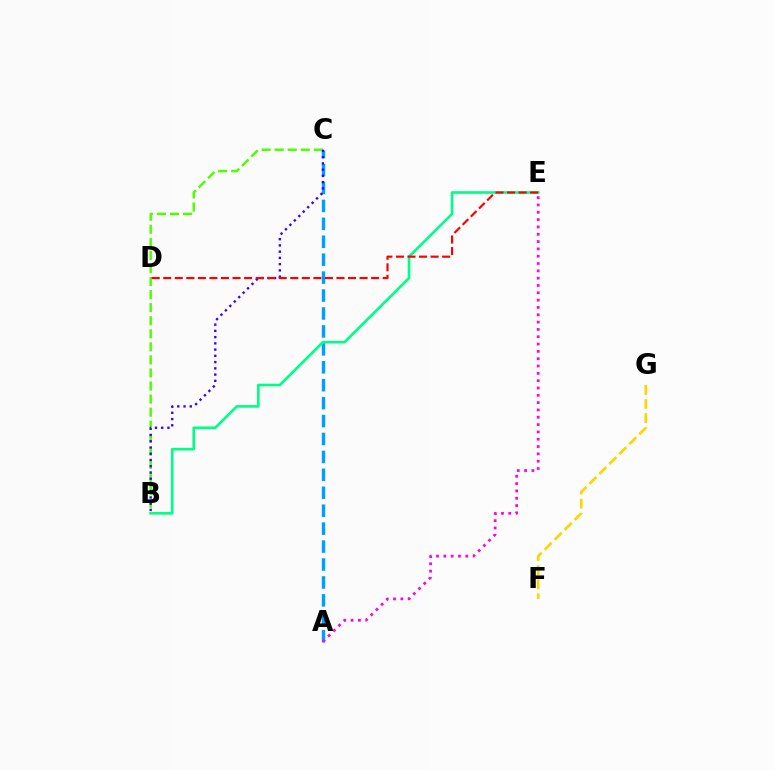{('A', 'C'): [{'color': '#009eff', 'line_style': 'dashed', 'thickness': 2.44}], ('B', 'E'): [{'color': '#00ff86', 'line_style': 'solid', 'thickness': 1.9}], ('B', 'C'): [{'color': '#4fff00', 'line_style': 'dashed', 'thickness': 1.77}, {'color': '#3700ff', 'line_style': 'dotted', 'thickness': 1.7}], ('A', 'E'): [{'color': '#ff00ed', 'line_style': 'dotted', 'thickness': 1.99}], ('D', 'E'): [{'color': '#ff0000', 'line_style': 'dashed', 'thickness': 1.57}], ('F', 'G'): [{'color': '#ffd500', 'line_style': 'dashed', 'thickness': 1.91}]}